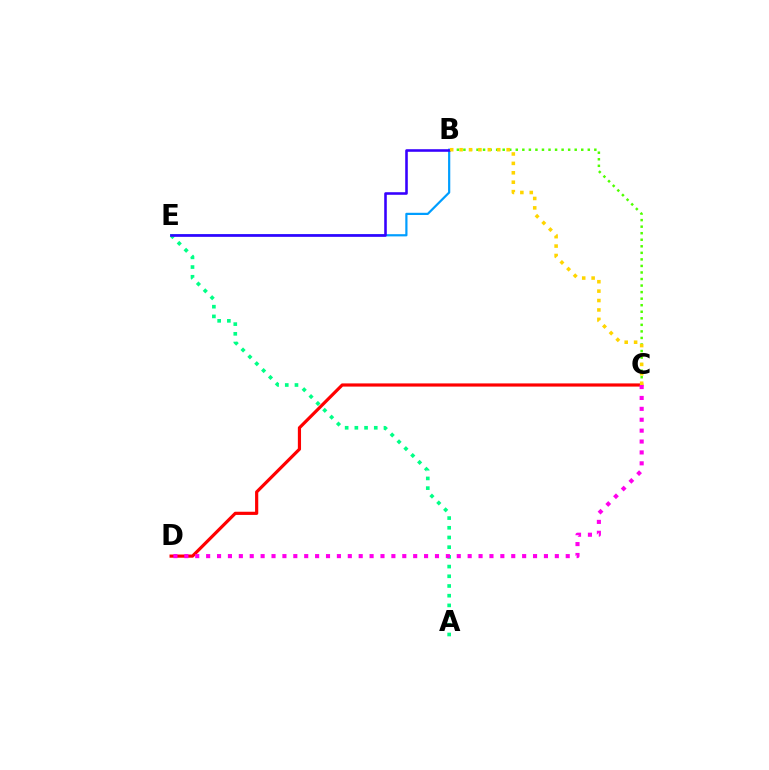{('B', 'C'): [{'color': '#4fff00', 'line_style': 'dotted', 'thickness': 1.78}, {'color': '#ffd500', 'line_style': 'dotted', 'thickness': 2.56}], ('C', 'D'): [{'color': '#ff0000', 'line_style': 'solid', 'thickness': 2.29}, {'color': '#ff00ed', 'line_style': 'dotted', 'thickness': 2.96}], ('B', 'E'): [{'color': '#009eff', 'line_style': 'solid', 'thickness': 1.59}, {'color': '#3700ff', 'line_style': 'solid', 'thickness': 1.85}], ('A', 'E'): [{'color': '#00ff86', 'line_style': 'dotted', 'thickness': 2.64}]}